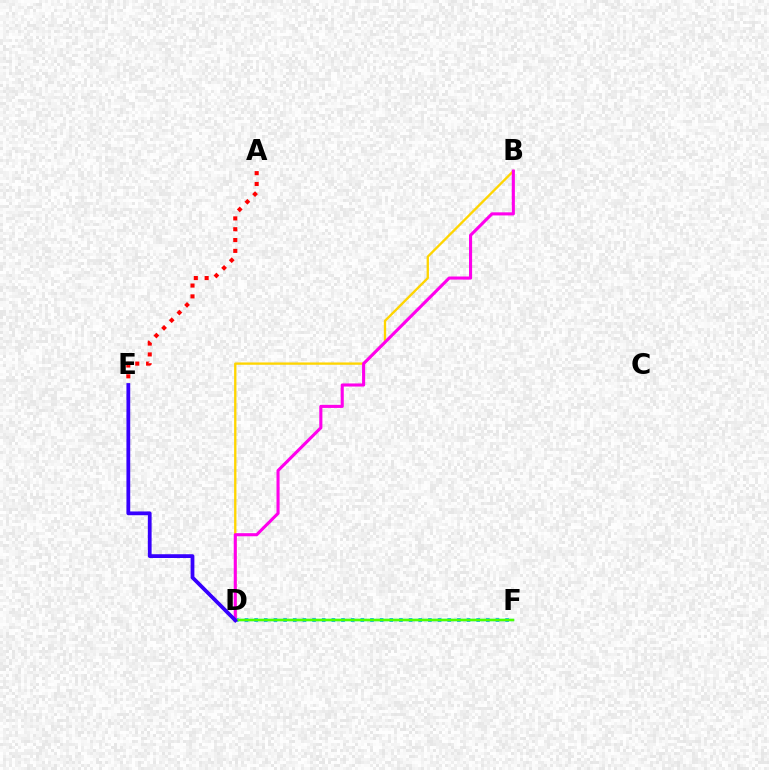{('D', 'F'): [{'color': '#009eff', 'line_style': 'dotted', 'thickness': 2.62}, {'color': '#00ff86', 'line_style': 'solid', 'thickness': 1.71}, {'color': '#4fff00', 'line_style': 'solid', 'thickness': 1.71}], ('A', 'E'): [{'color': '#ff0000', 'line_style': 'dotted', 'thickness': 2.94}], ('B', 'D'): [{'color': '#ffd500', 'line_style': 'solid', 'thickness': 1.68}, {'color': '#ff00ed', 'line_style': 'solid', 'thickness': 2.23}], ('D', 'E'): [{'color': '#3700ff', 'line_style': 'solid', 'thickness': 2.72}]}